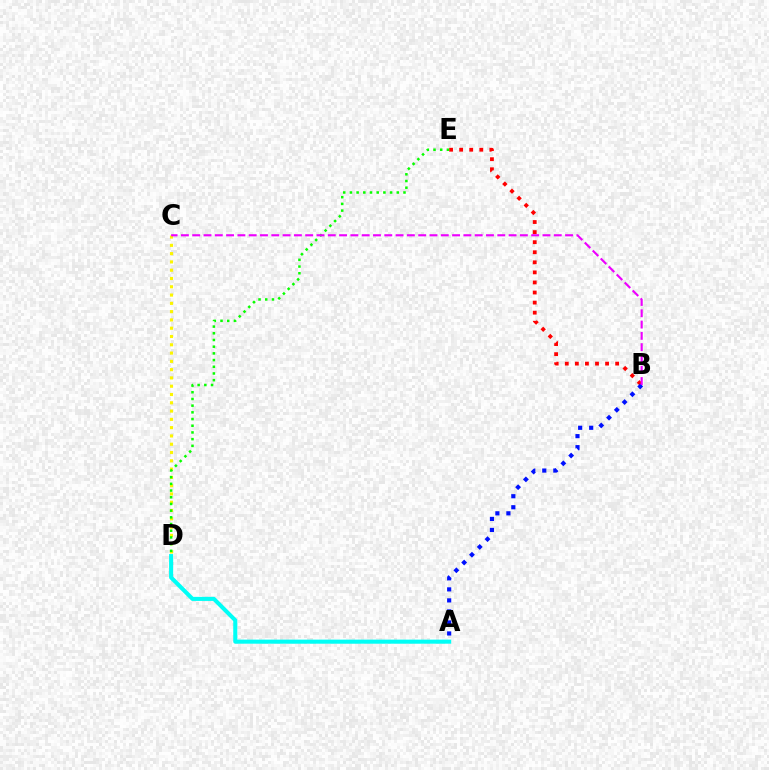{('B', 'E'): [{'color': '#ff0000', 'line_style': 'dotted', 'thickness': 2.74}], ('A', 'B'): [{'color': '#0010ff', 'line_style': 'dotted', 'thickness': 2.99}], ('C', 'D'): [{'color': '#fcf500', 'line_style': 'dotted', 'thickness': 2.25}], ('A', 'D'): [{'color': '#00fff6', 'line_style': 'solid', 'thickness': 2.93}], ('D', 'E'): [{'color': '#08ff00', 'line_style': 'dotted', 'thickness': 1.82}], ('B', 'C'): [{'color': '#ee00ff', 'line_style': 'dashed', 'thickness': 1.54}]}